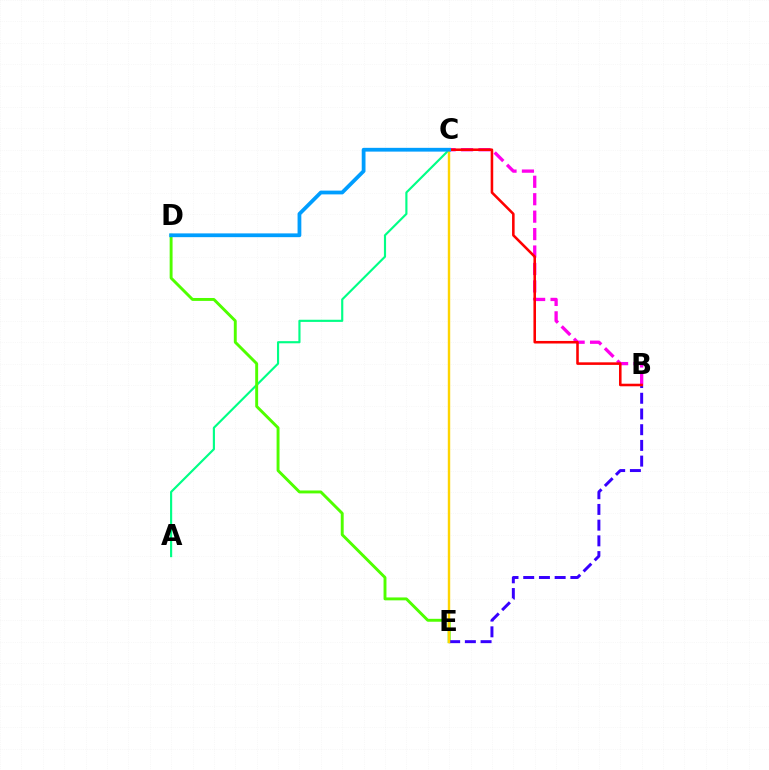{('A', 'C'): [{'color': '#00ff86', 'line_style': 'solid', 'thickness': 1.55}], ('B', 'C'): [{'color': '#ff00ed', 'line_style': 'dashed', 'thickness': 2.37}, {'color': '#ff0000', 'line_style': 'solid', 'thickness': 1.85}], ('D', 'E'): [{'color': '#4fff00', 'line_style': 'solid', 'thickness': 2.1}], ('B', 'E'): [{'color': '#3700ff', 'line_style': 'dashed', 'thickness': 2.13}], ('C', 'E'): [{'color': '#ffd500', 'line_style': 'solid', 'thickness': 1.75}], ('C', 'D'): [{'color': '#009eff', 'line_style': 'solid', 'thickness': 2.72}]}